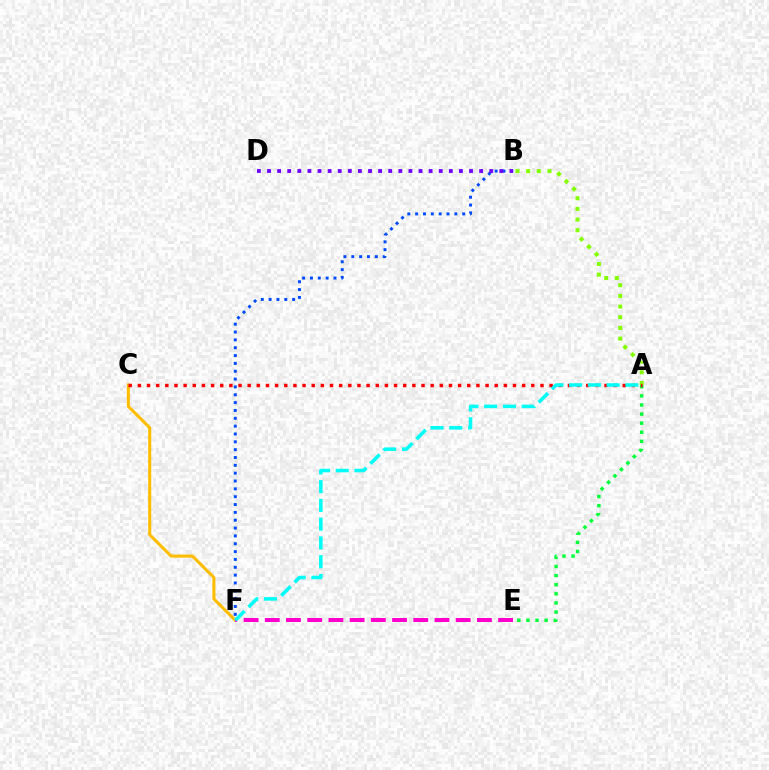{('B', 'F'): [{'color': '#004bff', 'line_style': 'dotted', 'thickness': 2.13}], ('C', 'F'): [{'color': '#ffbd00', 'line_style': 'solid', 'thickness': 2.2}], ('A', 'B'): [{'color': '#84ff00', 'line_style': 'dotted', 'thickness': 2.9}], ('A', 'E'): [{'color': '#00ff39', 'line_style': 'dotted', 'thickness': 2.48}], ('A', 'C'): [{'color': '#ff0000', 'line_style': 'dotted', 'thickness': 2.49}], ('E', 'F'): [{'color': '#ff00cf', 'line_style': 'dashed', 'thickness': 2.88}], ('A', 'F'): [{'color': '#00fff6', 'line_style': 'dashed', 'thickness': 2.55}], ('B', 'D'): [{'color': '#7200ff', 'line_style': 'dotted', 'thickness': 2.74}]}